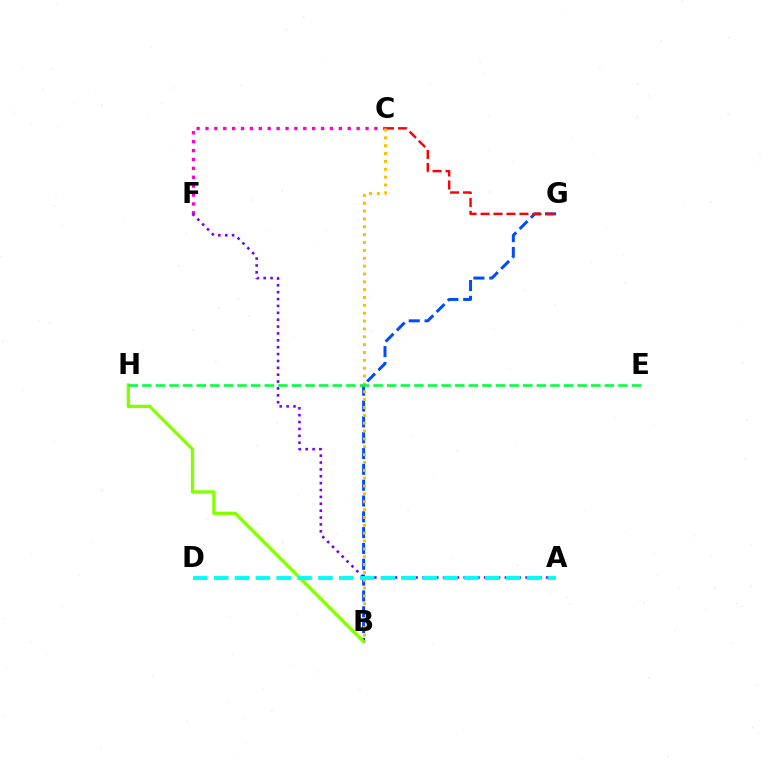{('B', 'G'): [{'color': '#004bff', 'line_style': 'dashed', 'thickness': 2.15}], ('B', 'H'): [{'color': '#84ff00', 'line_style': 'solid', 'thickness': 2.39}], ('C', 'G'): [{'color': '#ff0000', 'line_style': 'dashed', 'thickness': 1.76}], ('C', 'F'): [{'color': '#ff00cf', 'line_style': 'dotted', 'thickness': 2.42}], ('B', 'C'): [{'color': '#ffbd00', 'line_style': 'dotted', 'thickness': 2.13}], ('E', 'H'): [{'color': '#00ff39', 'line_style': 'dashed', 'thickness': 1.85}], ('A', 'F'): [{'color': '#7200ff', 'line_style': 'dotted', 'thickness': 1.87}], ('A', 'D'): [{'color': '#00fff6', 'line_style': 'dashed', 'thickness': 2.83}]}